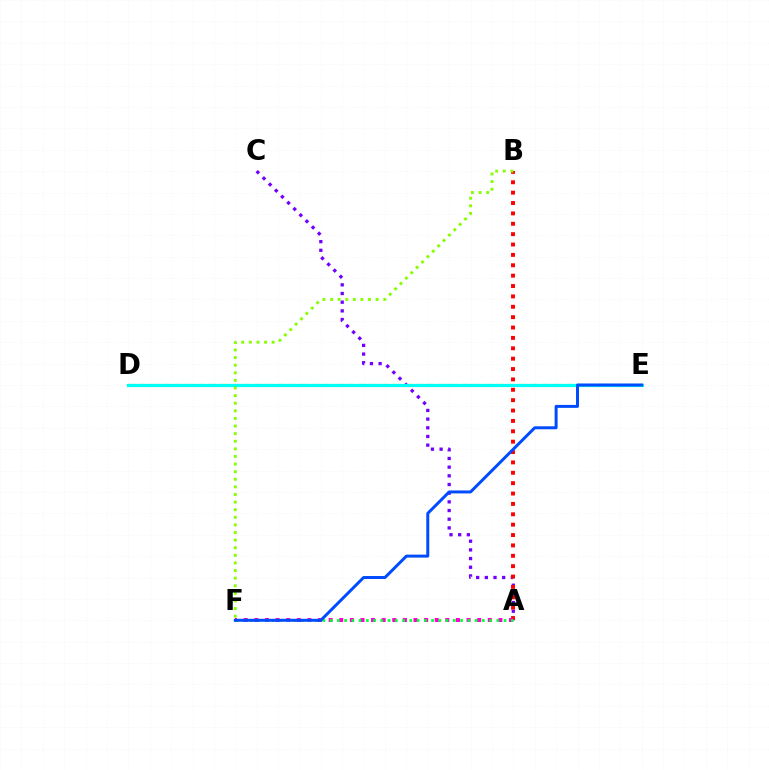{('D', 'E'): [{'color': '#ffbd00', 'line_style': 'dashed', 'thickness': 1.56}, {'color': '#00fff6', 'line_style': 'solid', 'thickness': 2.32}], ('A', 'C'): [{'color': '#7200ff', 'line_style': 'dotted', 'thickness': 2.36}], ('A', 'B'): [{'color': '#ff0000', 'line_style': 'dotted', 'thickness': 2.82}], ('A', 'F'): [{'color': '#ff00cf', 'line_style': 'dotted', 'thickness': 2.88}, {'color': '#00ff39', 'line_style': 'dotted', 'thickness': 1.97}], ('B', 'F'): [{'color': '#84ff00', 'line_style': 'dotted', 'thickness': 2.07}], ('E', 'F'): [{'color': '#004bff', 'line_style': 'solid', 'thickness': 2.14}]}